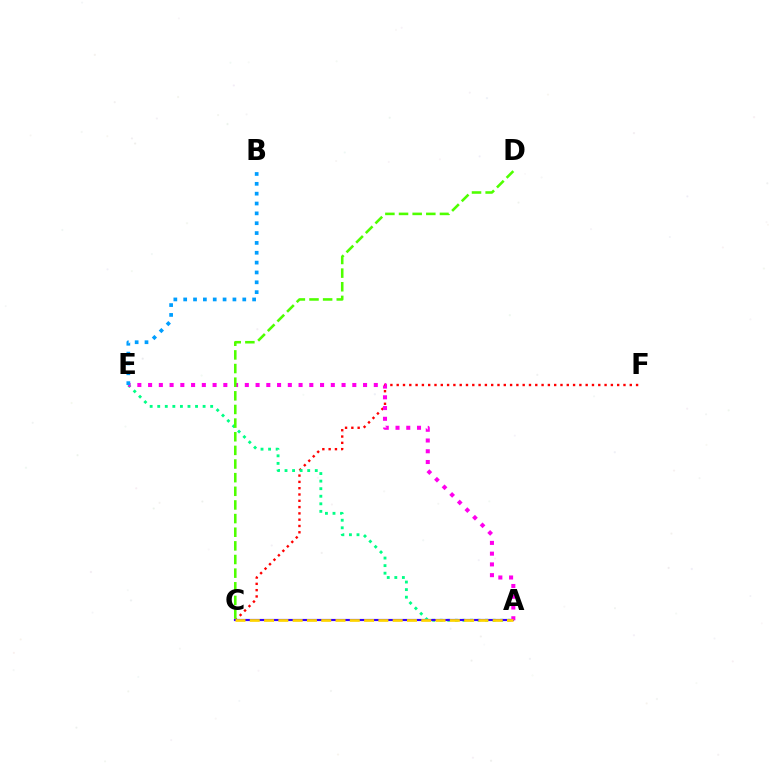{('C', 'F'): [{'color': '#ff0000', 'line_style': 'dotted', 'thickness': 1.71}], ('A', 'E'): [{'color': '#00ff86', 'line_style': 'dotted', 'thickness': 2.06}, {'color': '#ff00ed', 'line_style': 'dotted', 'thickness': 2.92}], ('A', 'C'): [{'color': '#3700ff', 'line_style': 'solid', 'thickness': 1.55}, {'color': '#ffd500', 'line_style': 'dashed', 'thickness': 1.94}], ('C', 'D'): [{'color': '#4fff00', 'line_style': 'dashed', 'thickness': 1.85}], ('B', 'E'): [{'color': '#009eff', 'line_style': 'dotted', 'thickness': 2.68}]}